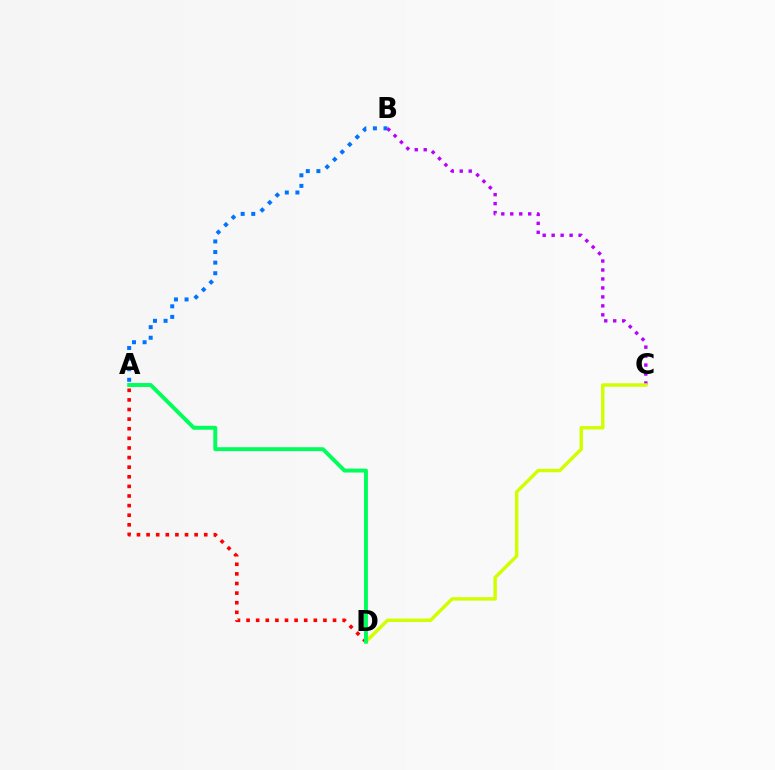{('A', 'B'): [{'color': '#0074ff', 'line_style': 'dotted', 'thickness': 2.88}], ('B', 'C'): [{'color': '#b900ff', 'line_style': 'dotted', 'thickness': 2.44}], ('C', 'D'): [{'color': '#d1ff00', 'line_style': 'solid', 'thickness': 2.47}], ('A', 'D'): [{'color': '#ff0000', 'line_style': 'dotted', 'thickness': 2.61}, {'color': '#00ff5c', 'line_style': 'solid', 'thickness': 2.82}]}